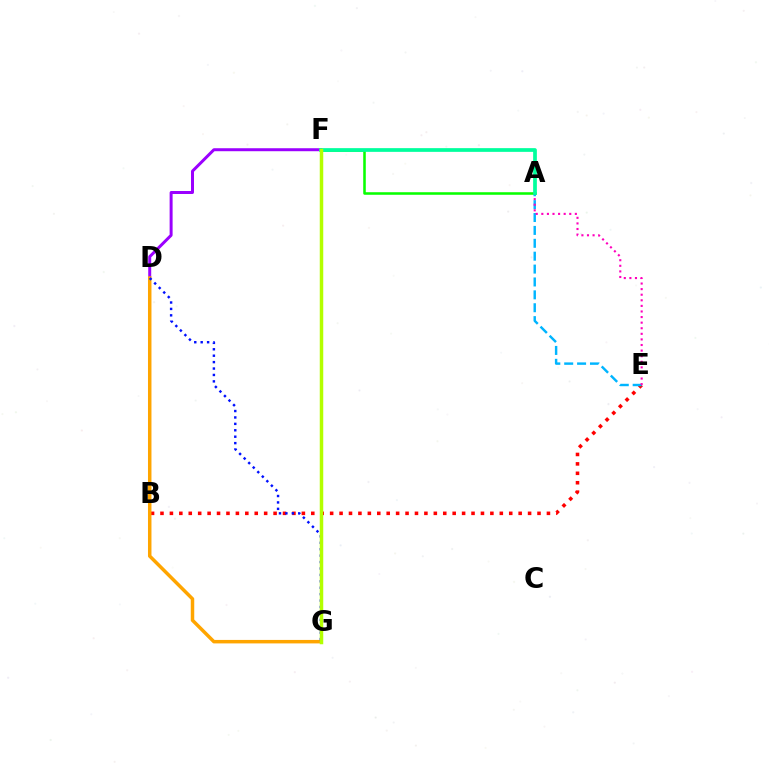{('B', 'E'): [{'color': '#ff0000', 'line_style': 'dotted', 'thickness': 2.56}], ('A', 'E'): [{'color': '#00b5ff', 'line_style': 'dashed', 'thickness': 1.75}, {'color': '#ff00bd', 'line_style': 'dotted', 'thickness': 1.52}], ('D', 'F'): [{'color': '#9b00ff', 'line_style': 'solid', 'thickness': 2.15}], ('A', 'F'): [{'color': '#08ff00', 'line_style': 'solid', 'thickness': 1.84}, {'color': '#00ff9d', 'line_style': 'solid', 'thickness': 2.68}], ('D', 'G'): [{'color': '#ffa500', 'line_style': 'solid', 'thickness': 2.51}, {'color': '#0010ff', 'line_style': 'dotted', 'thickness': 1.74}], ('F', 'G'): [{'color': '#b3ff00', 'line_style': 'solid', 'thickness': 2.51}]}